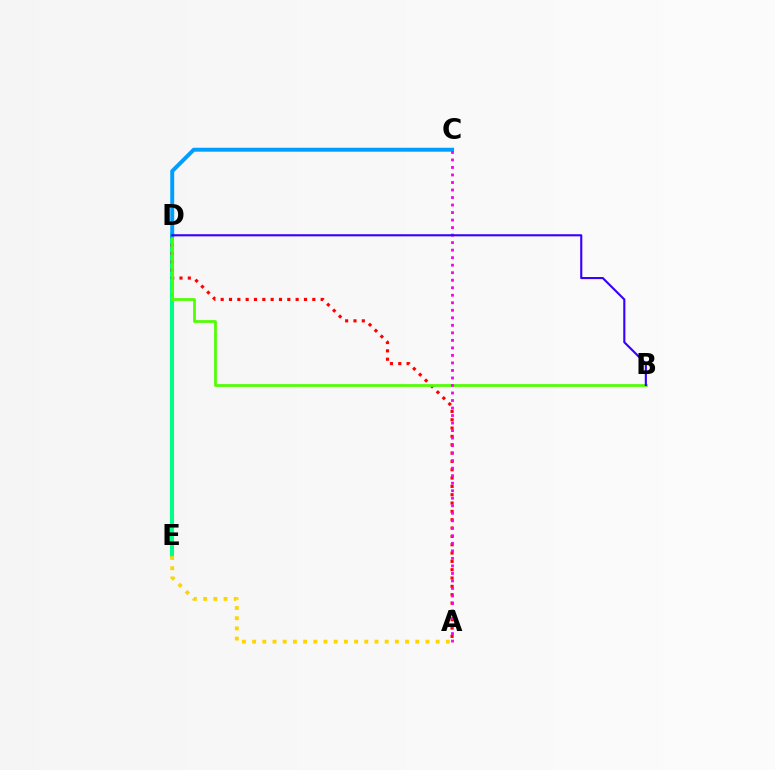{('D', 'E'): [{'color': '#00ff86', 'line_style': 'solid', 'thickness': 2.91}], ('A', 'D'): [{'color': '#ff0000', 'line_style': 'dotted', 'thickness': 2.26}], ('B', 'D'): [{'color': '#4fff00', 'line_style': 'solid', 'thickness': 1.96}, {'color': '#3700ff', 'line_style': 'solid', 'thickness': 1.53}], ('C', 'D'): [{'color': '#009eff', 'line_style': 'solid', 'thickness': 2.84}], ('A', 'C'): [{'color': '#ff00ed', 'line_style': 'dotted', 'thickness': 2.04}], ('A', 'E'): [{'color': '#ffd500', 'line_style': 'dotted', 'thickness': 2.77}]}